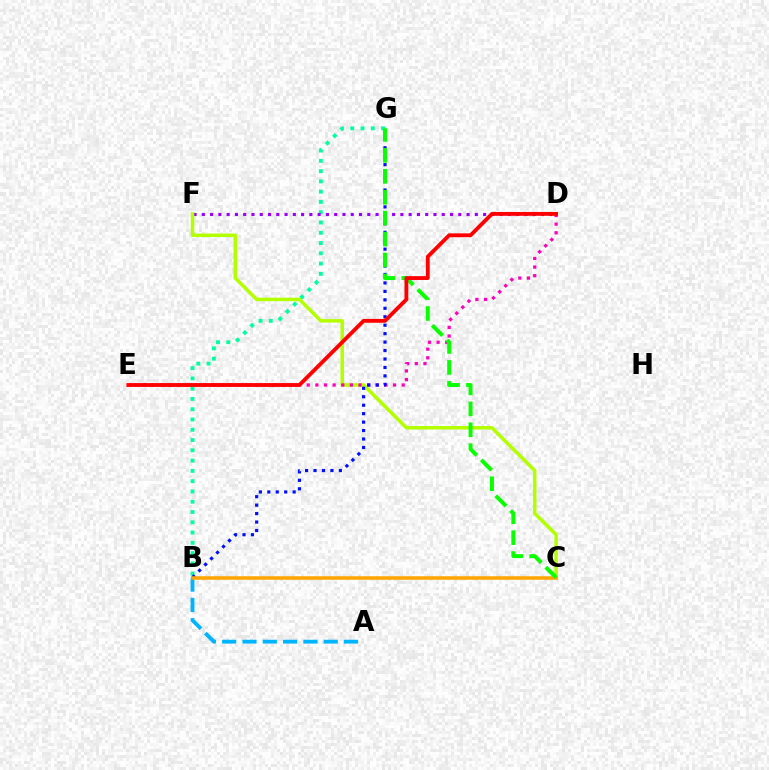{('B', 'G'): [{'color': '#00ff9d', 'line_style': 'dotted', 'thickness': 2.79}, {'color': '#0010ff', 'line_style': 'dotted', 'thickness': 2.3}], ('A', 'B'): [{'color': '#00b5ff', 'line_style': 'dashed', 'thickness': 2.76}], ('D', 'F'): [{'color': '#9b00ff', 'line_style': 'dotted', 'thickness': 2.25}], ('C', 'F'): [{'color': '#b3ff00', 'line_style': 'solid', 'thickness': 2.52}], ('D', 'E'): [{'color': '#ff00bd', 'line_style': 'dotted', 'thickness': 2.35}, {'color': '#ff0000', 'line_style': 'solid', 'thickness': 2.76}], ('B', 'C'): [{'color': '#ffa500', 'line_style': 'solid', 'thickness': 2.53}], ('C', 'G'): [{'color': '#08ff00', 'line_style': 'dashed', 'thickness': 2.84}]}